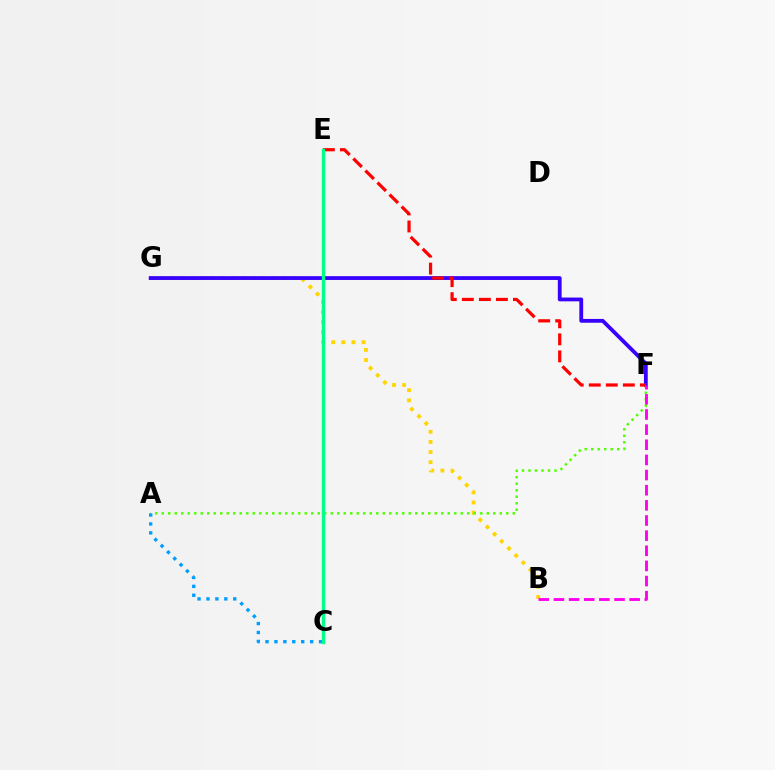{('B', 'G'): [{'color': '#ffd500', 'line_style': 'dotted', 'thickness': 2.75}], ('A', 'F'): [{'color': '#4fff00', 'line_style': 'dotted', 'thickness': 1.77}], ('F', 'G'): [{'color': '#3700ff', 'line_style': 'solid', 'thickness': 2.74}], ('A', 'C'): [{'color': '#009eff', 'line_style': 'dotted', 'thickness': 2.42}], ('E', 'F'): [{'color': '#ff0000', 'line_style': 'dashed', 'thickness': 2.31}], ('B', 'F'): [{'color': '#ff00ed', 'line_style': 'dashed', 'thickness': 2.06}], ('C', 'E'): [{'color': '#00ff86', 'line_style': 'solid', 'thickness': 2.45}]}